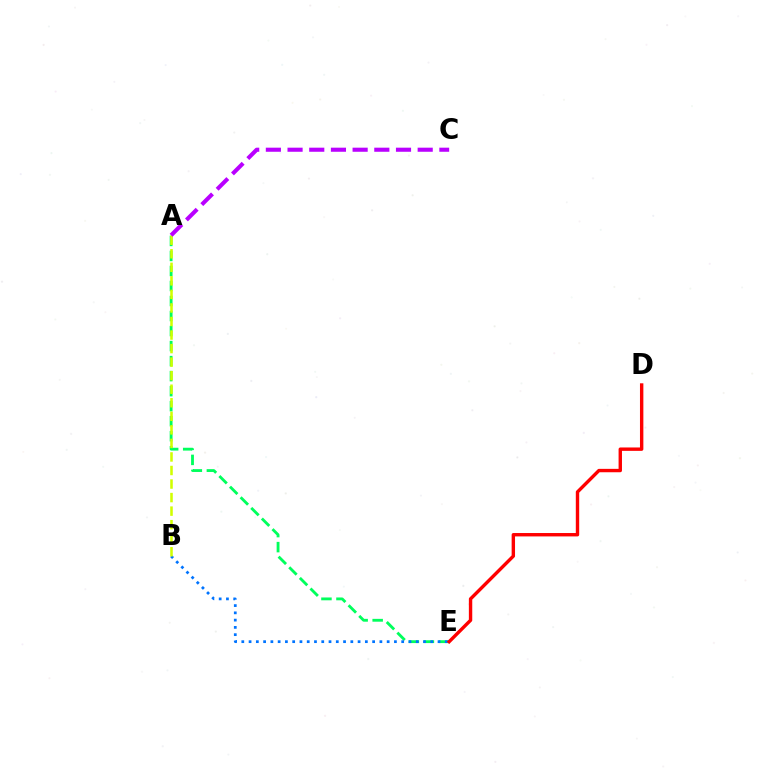{('A', 'E'): [{'color': '#00ff5c', 'line_style': 'dashed', 'thickness': 2.04}], ('B', 'E'): [{'color': '#0074ff', 'line_style': 'dotted', 'thickness': 1.97}], ('A', 'B'): [{'color': '#d1ff00', 'line_style': 'dashed', 'thickness': 1.84}], ('D', 'E'): [{'color': '#ff0000', 'line_style': 'solid', 'thickness': 2.44}], ('A', 'C'): [{'color': '#b900ff', 'line_style': 'dashed', 'thickness': 2.95}]}